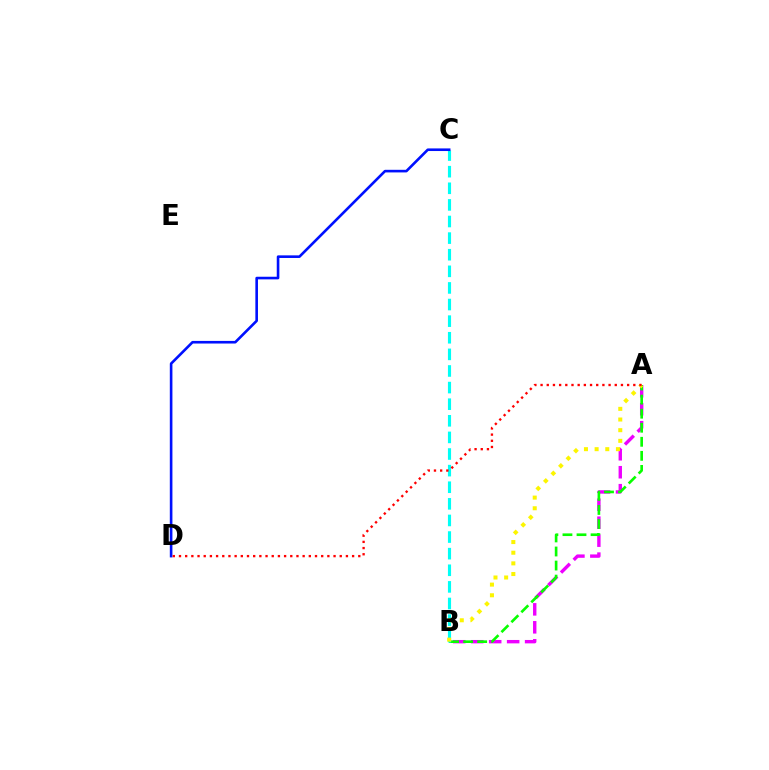{('A', 'B'): [{'color': '#ee00ff', 'line_style': 'dashed', 'thickness': 2.44}, {'color': '#08ff00', 'line_style': 'dashed', 'thickness': 1.91}, {'color': '#fcf500', 'line_style': 'dotted', 'thickness': 2.9}], ('B', 'C'): [{'color': '#00fff6', 'line_style': 'dashed', 'thickness': 2.26}], ('C', 'D'): [{'color': '#0010ff', 'line_style': 'solid', 'thickness': 1.88}], ('A', 'D'): [{'color': '#ff0000', 'line_style': 'dotted', 'thickness': 1.68}]}